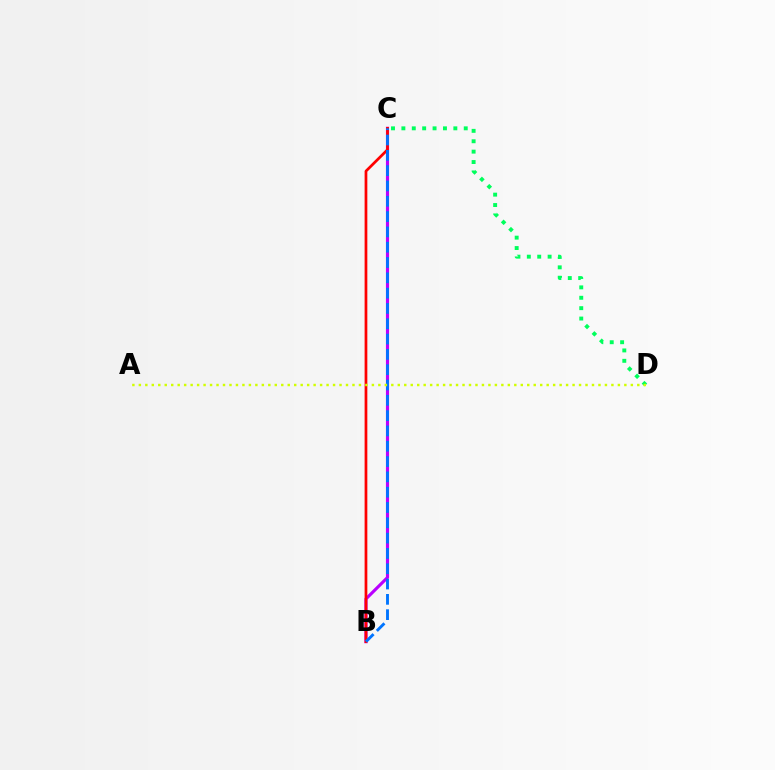{('B', 'C'): [{'color': '#b900ff', 'line_style': 'solid', 'thickness': 2.25}, {'color': '#ff0000', 'line_style': 'solid', 'thickness': 1.97}, {'color': '#0074ff', 'line_style': 'dashed', 'thickness': 2.08}], ('C', 'D'): [{'color': '#00ff5c', 'line_style': 'dotted', 'thickness': 2.82}], ('A', 'D'): [{'color': '#d1ff00', 'line_style': 'dotted', 'thickness': 1.76}]}